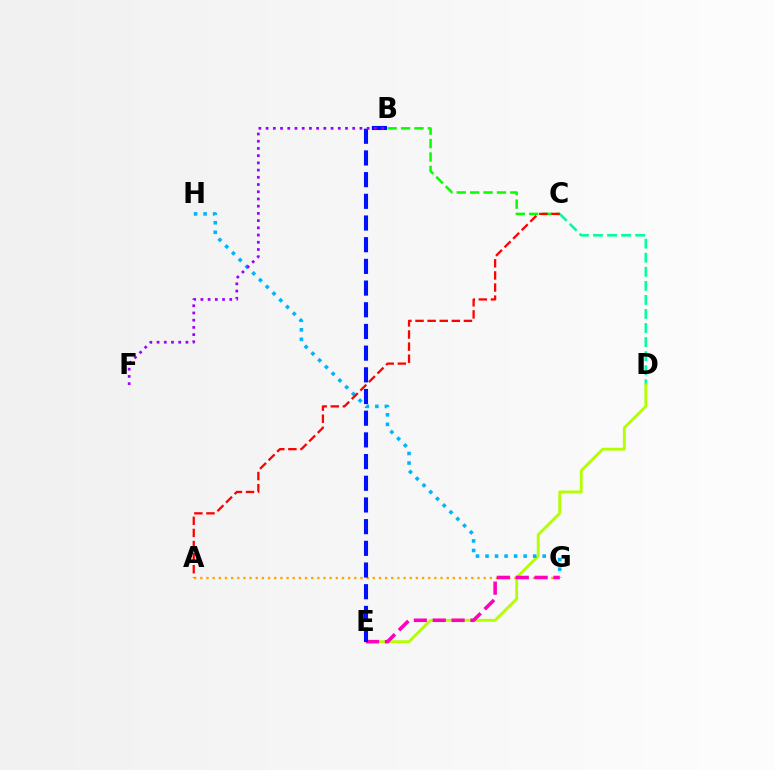{('C', 'D'): [{'color': '#00ff9d', 'line_style': 'dashed', 'thickness': 1.91}], ('B', 'C'): [{'color': '#08ff00', 'line_style': 'dashed', 'thickness': 1.82}], ('D', 'E'): [{'color': '#b3ff00', 'line_style': 'solid', 'thickness': 2.05}], ('G', 'H'): [{'color': '#00b5ff', 'line_style': 'dotted', 'thickness': 2.59}], ('A', 'G'): [{'color': '#ffa500', 'line_style': 'dotted', 'thickness': 1.67}], ('A', 'C'): [{'color': '#ff0000', 'line_style': 'dashed', 'thickness': 1.64}], ('E', 'G'): [{'color': '#ff00bd', 'line_style': 'dashed', 'thickness': 2.56}], ('B', 'E'): [{'color': '#0010ff', 'line_style': 'dashed', 'thickness': 2.95}], ('B', 'F'): [{'color': '#9b00ff', 'line_style': 'dotted', 'thickness': 1.96}]}